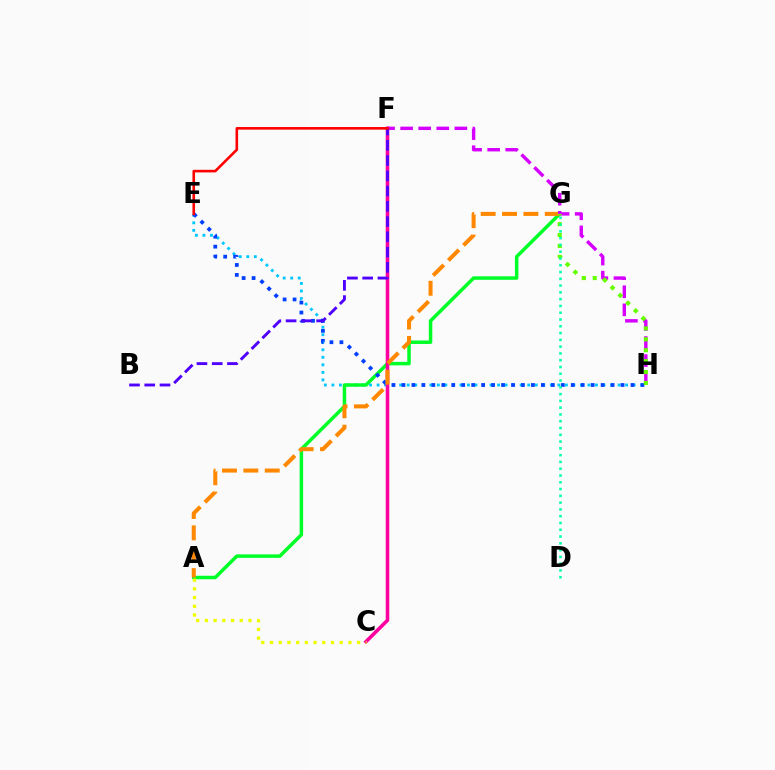{('E', 'H'): [{'color': '#00c7ff', 'line_style': 'dotted', 'thickness': 2.05}, {'color': '#003fff', 'line_style': 'dotted', 'thickness': 2.71}], ('A', 'G'): [{'color': '#00ff27', 'line_style': 'solid', 'thickness': 2.51}, {'color': '#ff8800', 'line_style': 'dashed', 'thickness': 2.9}], ('C', 'F'): [{'color': '#ff00a0', 'line_style': 'solid', 'thickness': 2.57}], ('F', 'H'): [{'color': '#d600ff', 'line_style': 'dashed', 'thickness': 2.46}], ('G', 'H'): [{'color': '#66ff00', 'line_style': 'dotted', 'thickness': 2.96}], ('B', 'F'): [{'color': '#4f00ff', 'line_style': 'dashed', 'thickness': 2.07}], ('A', 'C'): [{'color': '#eeff00', 'line_style': 'dotted', 'thickness': 2.37}], ('D', 'G'): [{'color': '#00ffaf', 'line_style': 'dotted', 'thickness': 1.84}], ('E', 'F'): [{'color': '#ff0000', 'line_style': 'solid', 'thickness': 1.88}]}